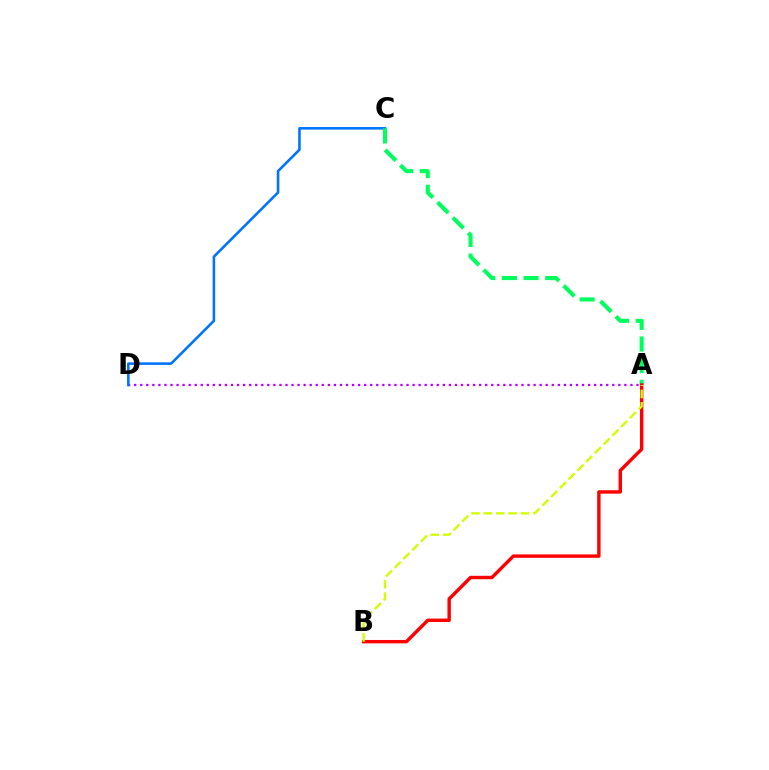{('A', 'D'): [{'color': '#b900ff', 'line_style': 'dotted', 'thickness': 1.64}], ('C', 'D'): [{'color': '#0074ff', 'line_style': 'solid', 'thickness': 1.86}], ('A', 'C'): [{'color': '#00ff5c', 'line_style': 'dashed', 'thickness': 2.94}], ('A', 'B'): [{'color': '#ff0000', 'line_style': 'solid', 'thickness': 2.45}, {'color': '#d1ff00', 'line_style': 'dashed', 'thickness': 1.68}]}